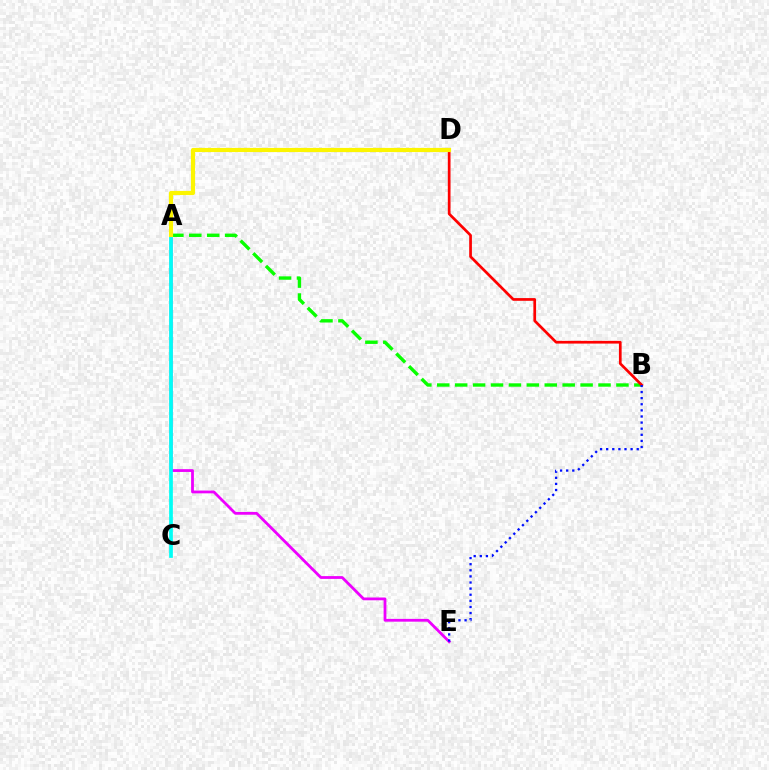{('A', 'E'): [{'color': '#ee00ff', 'line_style': 'solid', 'thickness': 2.0}], ('A', 'C'): [{'color': '#00fff6', 'line_style': 'solid', 'thickness': 2.68}], ('A', 'B'): [{'color': '#08ff00', 'line_style': 'dashed', 'thickness': 2.43}], ('B', 'D'): [{'color': '#ff0000', 'line_style': 'solid', 'thickness': 1.95}], ('B', 'E'): [{'color': '#0010ff', 'line_style': 'dotted', 'thickness': 1.66}], ('A', 'D'): [{'color': '#fcf500', 'line_style': 'solid', 'thickness': 3.0}]}